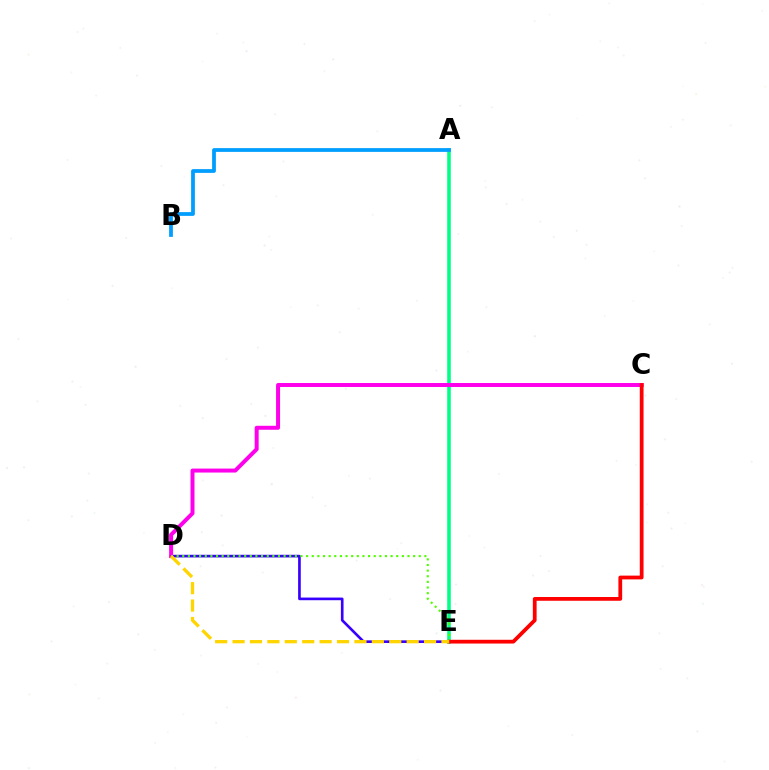{('D', 'E'): [{'color': '#3700ff', 'line_style': 'solid', 'thickness': 1.91}, {'color': '#4fff00', 'line_style': 'dotted', 'thickness': 1.53}, {'color': '#ffd500', 'line_style': 'dashed', 'thickness': 2.37}], ('A', 'E'): [{'color': '#00ff86', 'line_style': 'solid', 'thickness': 2.58}], ('C', 'D'): [{'color': '#ff00ed', 'line_style': 'solid', 'thickness': 2.86}], ('C', 'E'): [{'color': '#ff0000', 'line_style': 'solid', 'thickness': 2.71}], ('A', 'B'): [{'color': '#009eff', 'line_style': 'solid', 'thickness': 2.71}]}